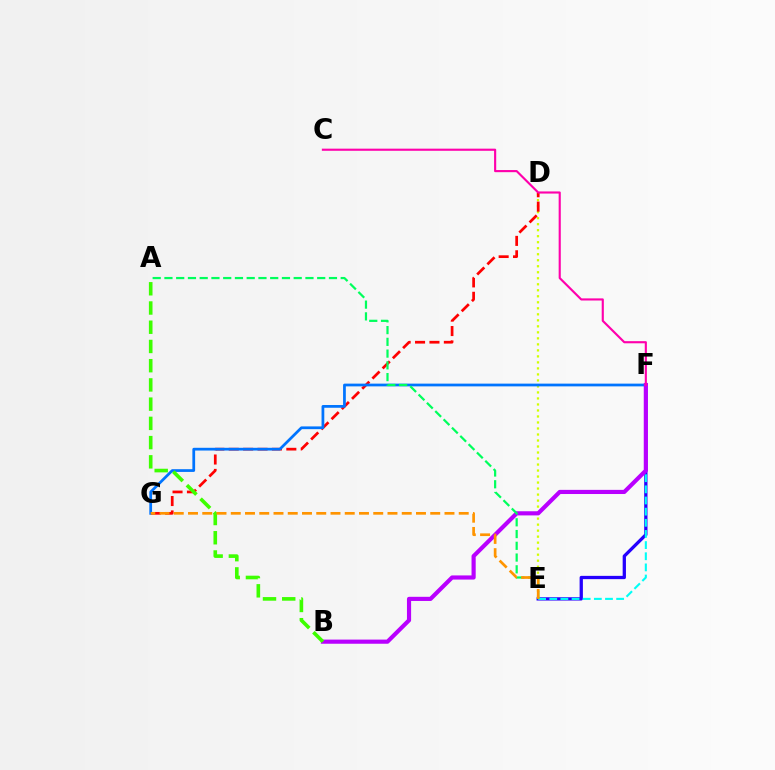{('E', 'F'): [{'color': '#2500ff', 'line_style': 'solid', 'thickness': 2.36}, {'color': '#00fff6', 'line_style': 'dashed', 'thickness': 1.51}], ('D', 'E'): [{'color': '#d1ff00', 'line_style': 'dotted', 'thickness': 1.63}], ('D', 'G'): [{'color': '#ff0000', 'line_style': 'dashed', 'thickness': 1.96}], ('F', 'G'): [{'color': '#0074ff', 'line_style': 'solid', 'thickness': 1.98}], ('B', 'F'): [{'color': '#b900ff', 'line_style': 'solid', 'thickness': 2.99}], ('A', 'E'): [{'color': '#00ff5c', 'line_style': 'dashed', 'thickness': 1.6}], ('A', 'B'): [{'color': '#3dff00', 'line_style': 'dashed', 'thickness': 2.61}], ('C', 'F'): [{'color': '#ff00ac', 'line_style': 'solid', 'thickness': 1.54}], ('E', 'G'): [{'color': '#ff9400', 'line_style': 'dashed', 'thickness': 1.94}]}